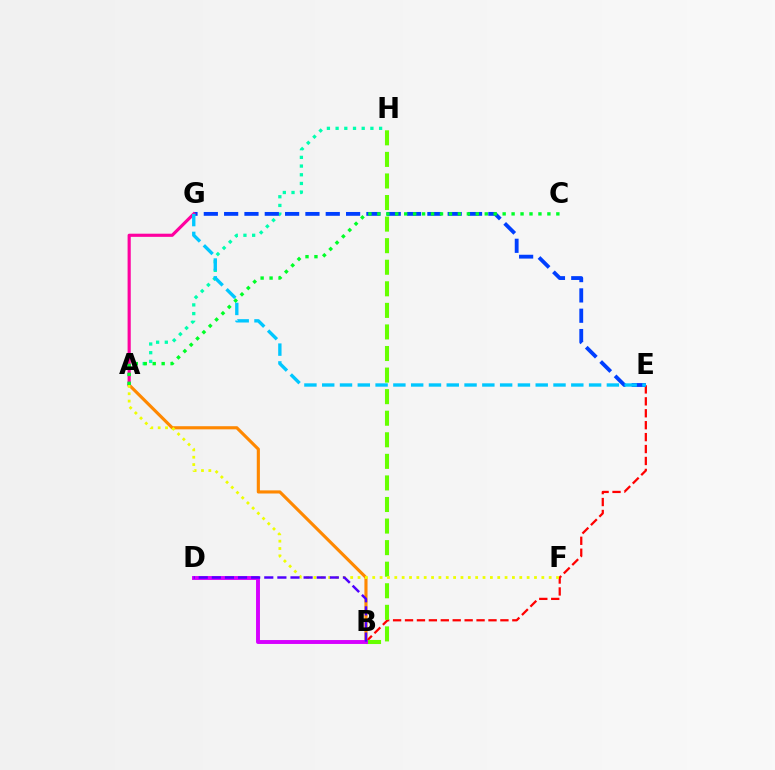{('A', 'H'): [{'color': '#00ffaf', 'line_style': 'dotted', 'thickness': 2.36}], ('B', 'E'): [{'color': '#ff0000', 'line_style': 'dashed', 'thickness': 1.62}], ('A', 'B'): [{'color': '#ff8800', 'line_style': 'solid', 'thickness': 2.25}], ('E', 'G'): [{'color': '#003fff', 'line_style': 'dashed', 'thickness': 2.76}, {'color': '#00c7ff', 'line_style': 'dashed', 'thickness': 2.42}], ('A', 'G'): [{'color': '#ff00a0', 'line_style': 'solid', 'thickness': 2.27}], ('B', 'H'): [{'color': '#66ff00', 'line_style': 'dashed', 'thickness': 2.93}], ('A', 'F'): [{'color': '#eeff00', 'line_style': 'dotted', 'thickness': 2.0}], ('A', 'C'): [{'color': '#00ff27', 'line_style': 'dotted', 'thickness': 2.43}], ('B', 'D'): [{'color': '#d600ff', 'line_style': 'solid', 'thickness': 2.82}, {'color': '#4f00ff', 'line_style': 'dashed', 'thickness': 1.78}]}